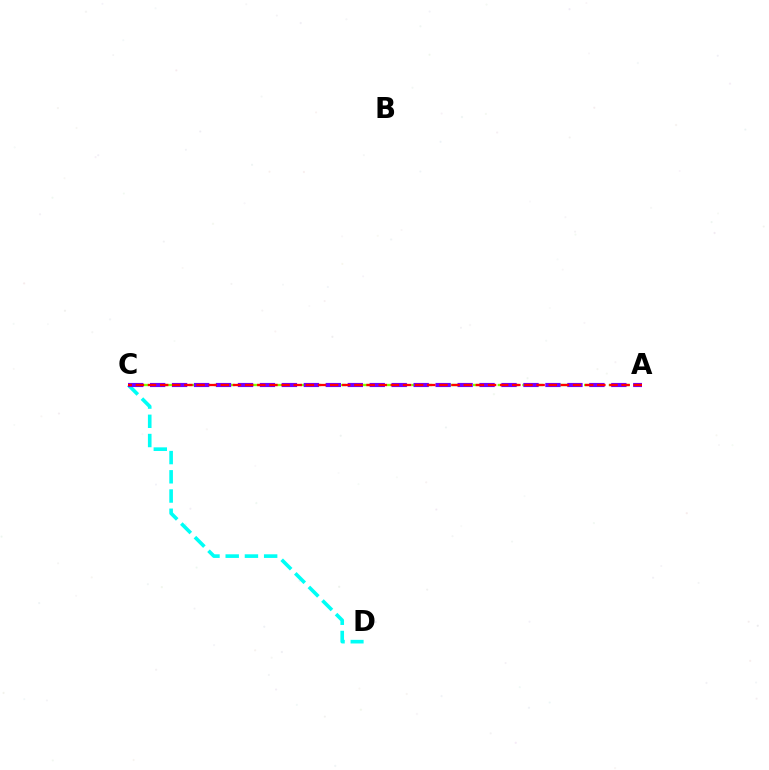{('A', 'C'): [{'color': '#84ff00', 'line_style': 'dashed', 'thickness': 1.68}, {'color': '#7200ff', 'line_style': 'dashed', 'thickness': 2.98}, {'color': '#ff0000', 'line_style': 'dashed', 'thickness': 1.65}], ('C', 'D'): [{'color': '#00fff6', 'line_style': 'dashed', 'thickness': 2.61}]}